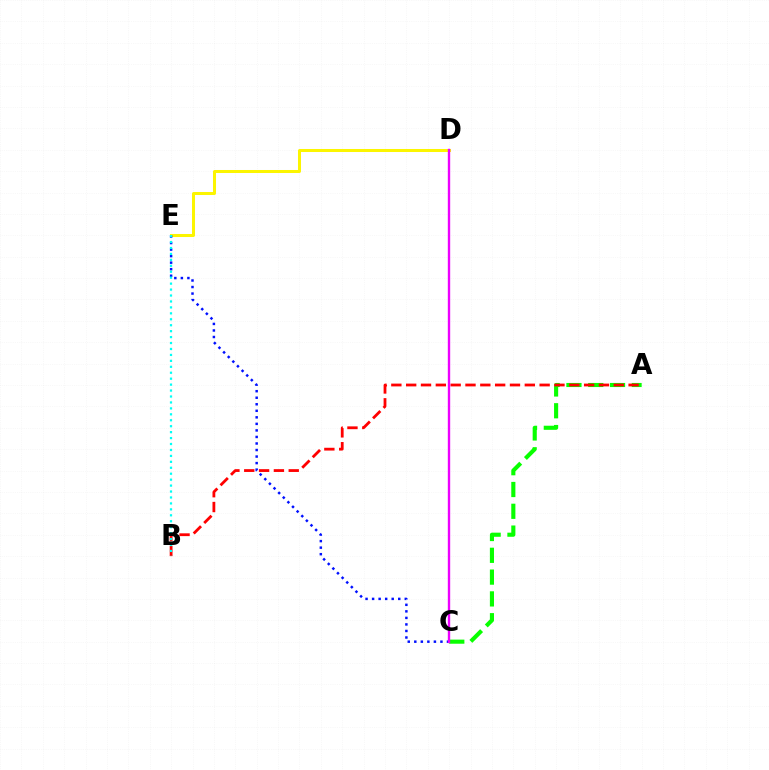{('D', 'E'): [{'color': '#fcf500', 'line_style': 'solid', 'thickness': 2.17}], ('A', 'C'): [{'color': '#08ff00', 'line_style': 'dashed', 'thickness': 2.96}], ('A', 'B'): [{'color': '#ff0000', 'line_style': 'dashed', 'thickness': 2.01}], ('C', 'E'): [{'color': '#0010ff', 'line_style': 'dotted', 'thickness': 1.78}], ('B', 'E'): [{'color': '#00fff6', 'line_style': 'dotted', 'thickness': 1.61}], ('C', 'D'): [{'color': '#ee00ff', 'line_style': 'solid', 'thickness': 1.71}]}